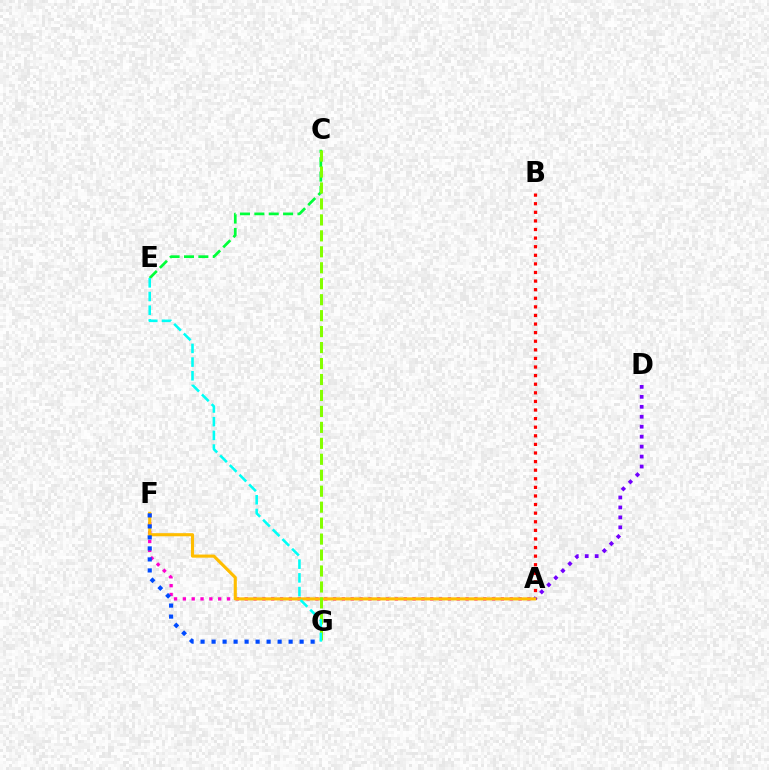{('C', 'E'): [{'color': '#00ff39', 'line_style': 'dashed', 'thickness': 1.95}], ('A', 'B'): [{'color': '#ff0000', 'line_style': 'dotted', 'thickness': 2.34}], ('A', 'D'): [{'color': '#7200ff', 'line_style': 'dotted', 'thickness': 2.71}], ('A', 'F'): [{'color': '#ff00cf', 'line_style': 'dotted', 'thickness': 2.4}, {'color': '#ffbd00', 'line_style': 'solid', 'thickness': 2.24}], ('F', 'G'): [{'color': '#004bff', 'line_style': 'dotted', 'thickness': 2.99}], ('C', 'G'): [{'color': '#84ff00', 'line_style': 'dashed', 'thickness': 2.17}], ('E', 'G'): [{'color': '#00fff6', 'line_style': 'dashed', 'thickness': 1.86}]}